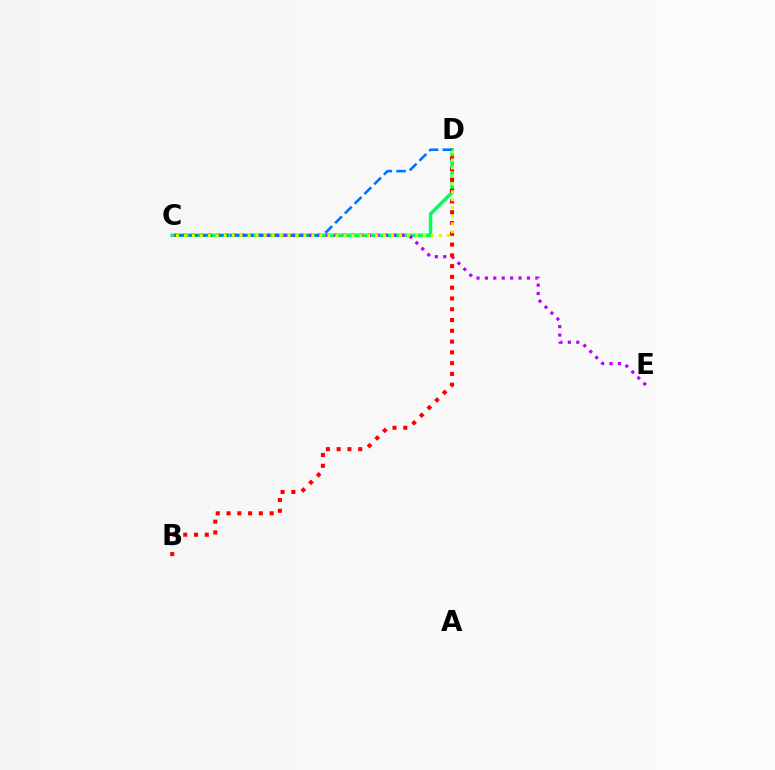{('C', 'D'): [{'color': '#00ff5c', 'line_style': 'solid', 'thickness': 2.54}, {'color': '#0074ff', 'line_style': 'dashed', 'thickness': 1.87}, {'color': '#d1ff00', 'line_style': 'dotted', 'thickness': 2.17}], ('C', 'E'): [{'color': '#b900ff', 'line_style': 'dotted', 'thickness': 2.29}], ('B', 'D'): [{'color': '#ff0000', 'line_style': 'dotted', 'thickness': 2.93}]}